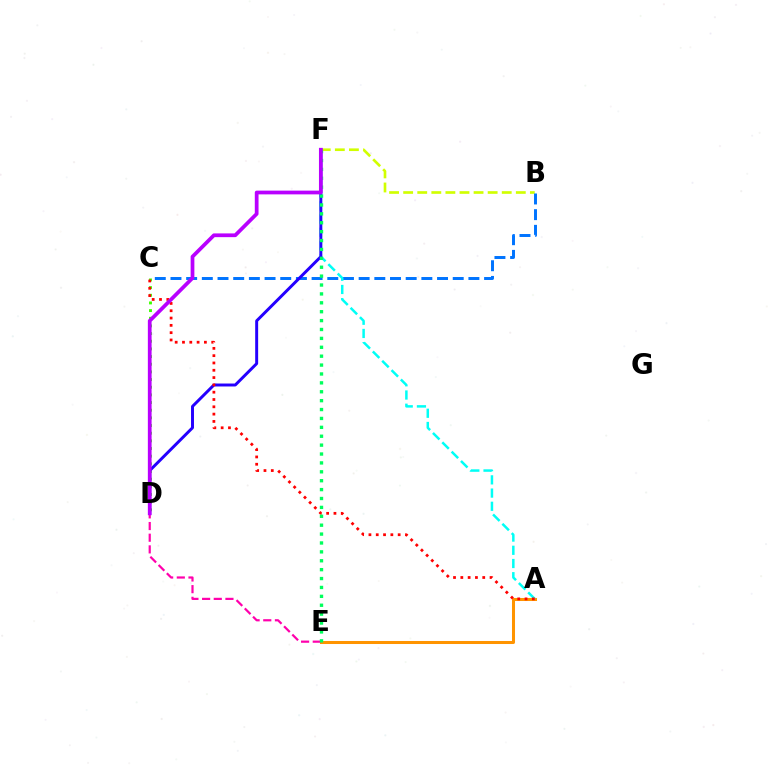{('B', 'F'): [{'color': '#d1ff00', 'line_style': 'dashed', 'thickness': 1.91}], ('A', 'E'): [{'color': '#ff9400', 'line_style': 'solid', 'thickness': 2.17}], ('C', 'D'): [{'color': '#3dff00', 'line_style': 'dotted', 'thickness': 2.08}], ('D', 'E'): [{'color': '#ff00ac', 'line_style': 'dashed', 'thickness': 1.59}], ('B', 'C'): [{'color': '#0074ff', 'line_style': 'dashed', 'thickness': 2.13}], ('A', 'F'): [{'color': '#00fff6', 'line_style': 'dashed', 'thickness': 1.8}], ('D', 'F'): [{'color': '#2500ff', 'line_style': 'solid', 'thickness': 2.13}, {'color': '#b900ff', 'line_style': 'solid', 'thickness': 2.69}], ('A', 'C'): [{'color': '#ff0000', 'line_style': 'dotted', 'thickness': 1.99}], ('E', 'F'): [{'color': '#00ff5c', 'line_style': 'dotted', 'thickness': 2.42}]}